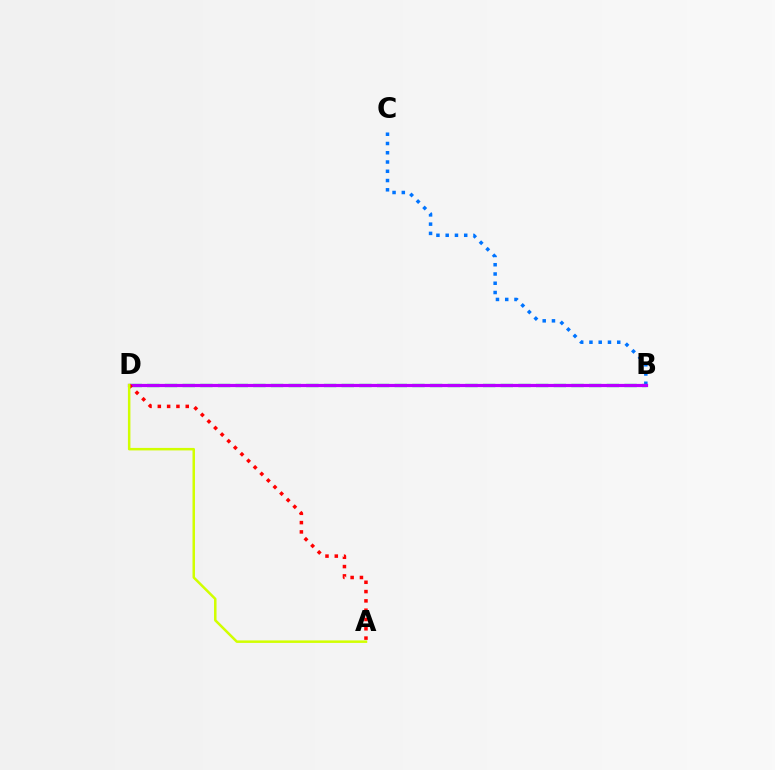{('B', 'D'): [{'color': '#00ff5c', 'line_style': 'dashed', 'thickness': 2.4}, {'color': '#b900ff', 'line_style': 'solid', 'thickness': 2.3}], ('B', 'C'): [{'color': '#0074ff', 'line_style': 'dotted', 'thickness': 2.52}], ('A', 'D'): [{'color': '#ff0000', 'line_style': 'dotted', 'thickness': 2.53}, {'color': '#d1ff00', 'line_style': 'solid', 'thickness': 1.8}]}